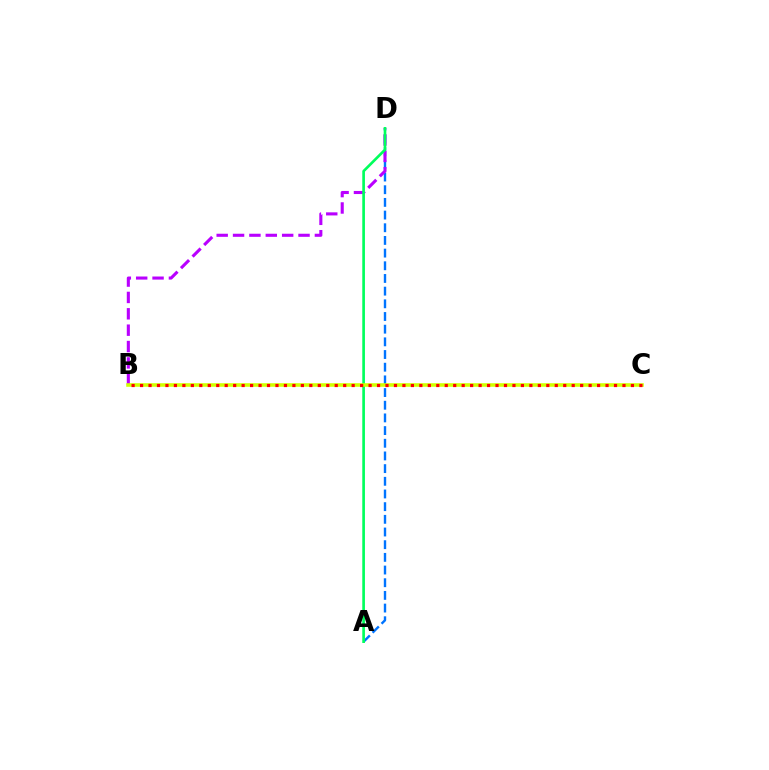{('A', 'D'): [{'color': '#0074ff', 'line_style': 'dashed', 'thickness': 1.72}, {'color': '#00ff5c', 'line_style': 'solid', 'thickness': 1.92}], ('B', 'D'): [{'color': '#b900ff', 'line_style': 'dashed', 'thickness': 2.22}], ('B', 'C'): [{'color': '#d1ff00', 'line_style': 'solid', 'thickness': 2.57}, {'color': '#ff0000', 'line_style': 'dotted', 'thickness': 2.3}]}